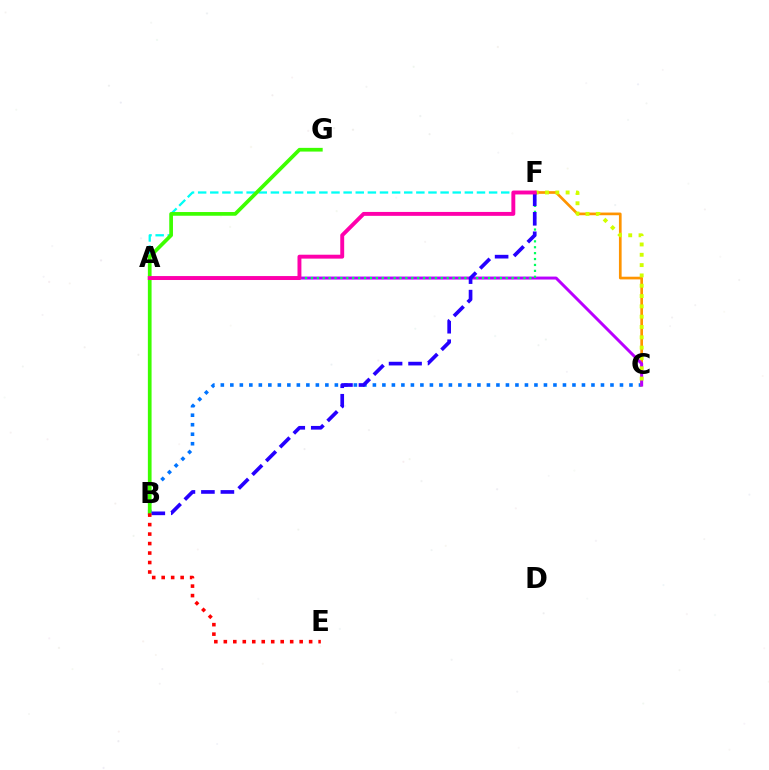{('B', 'C'): [{'color': '#0074ff', 'line_style': 'dotted', 'thickness': 2.58}], ('A', 'F'): [{'color': '#00fff6', 'line_style': 'dashed', 'thickness': 1.65}, {'color': '#00ff5c', 'line_style': 'dotted', 'thickness': 1.6}, {'color': '#ff00ac', 'line_style': 'solid', 'thickness': 2.81}], ('C', 'F'): [{'color': '#ff9400', 'line_style': 'solid', 'thickness': 1.93}, {'color': '#d1ff00', 'line_style': 'dotted', 'thickness': 2.8}], ('A', 'C'): [{'color': '#b900ff', 'line_style': 'solid', 'thickness': 2.13}], ('B', 'G'): [{'color': '#3dff00', 'line_style': 'solid', 'thickness': 2.67}], ('B', 'F'): [{'color': '#2500ff', 'line_style': 'dashed', 'thickness': 2.65}], ('B', 'E'): [{'color': '#ff0000', 'line_style': 'dotted', 'thickness': 2.58}]}